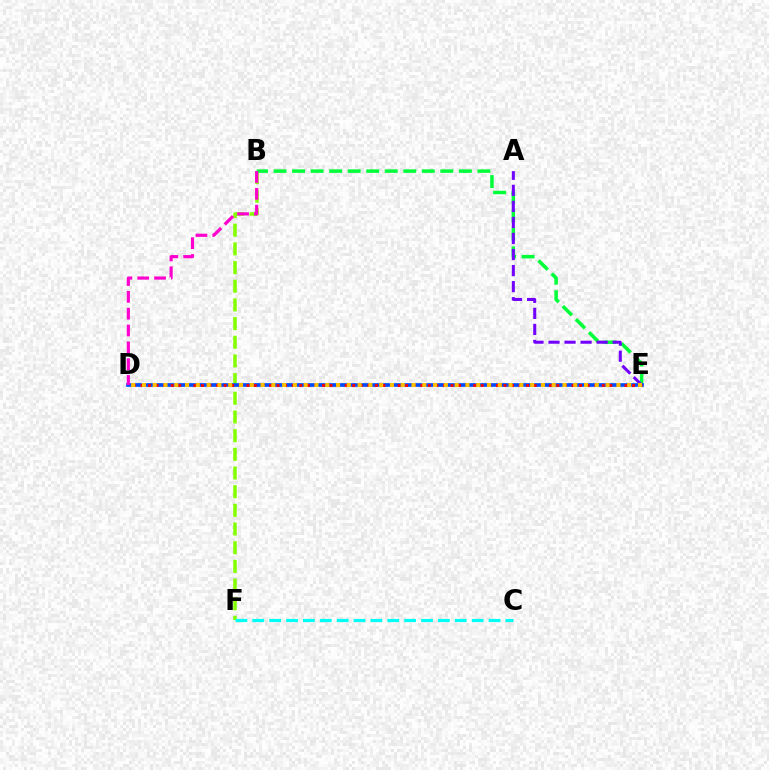{('B', 'F'): [{'color': '#84ff00', 'line_style': 'dashed', 'thickness': 2.54}], ('B', 'E'): [{'color': '#00ff39', 'line_style': 'dashed', 'thickness': 2.52}], ('A', 'E'): [{'color': '#7200ff', 'line_style': 'dashed', 'thickness': 2.18}], ('D', 'E'): [{'color': '#004bff', 'line_style': 'solid', 'thickness': 2.65}, {'color': '#ff0000', 'line_style': 'dotted', 'thickness': 2.05}, {'color': '#ffbd00', 'line_style': 'dotted', 'thickness': 2.93}], ('C', 'F'): [{'color': '#00fff6', 'line_style': 'dashed', 'thickness': 2.29}], ('B', 'D'): [{'color': '#ff00cf', 'line_style': 'dashed', 'thickness': 2.29}]}